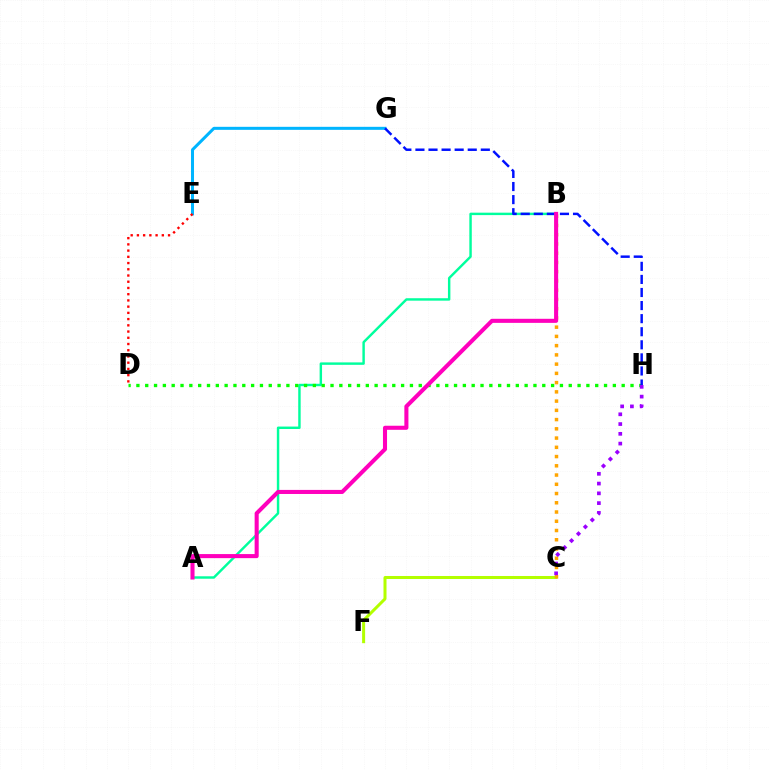{('E', 'G'): [{'color': '#00b5ff', 'line_style': 'solid', 'thickness': 2.17}], ('A', 'B'): [{'color': '#00ff9d', 'line_style': 'solid', 'thickness': 1.75}, {'color': '#ff00bd', 'line_style': 'solid', 'thickness': 2.93}], ('D', 'E'): [{'color': '#ff0000', 'line_style': 'dotted', 'thickness': 1.69}], ('D', 'H'): [{'color': '#08ff00', 'line_style': 'dotted', 'thickness': 2.4}], ('C', 'F'): [{'color': '#b3ff00', 'line_style': 'solid', 'thickness': 2.17}], ('G', 'H'): [{'color': '#0010ff', 'line_style': 'dashed', 'thickness': 1.78}], ('B', 'C'): [{'color': '#ffa500', 'line_style': 'dotted', 'thickness': 2.51}], ('C', 'H'): [{'color': '#9b00ff', 'line_style': 'dotted', 'thickness': 2.65}]}